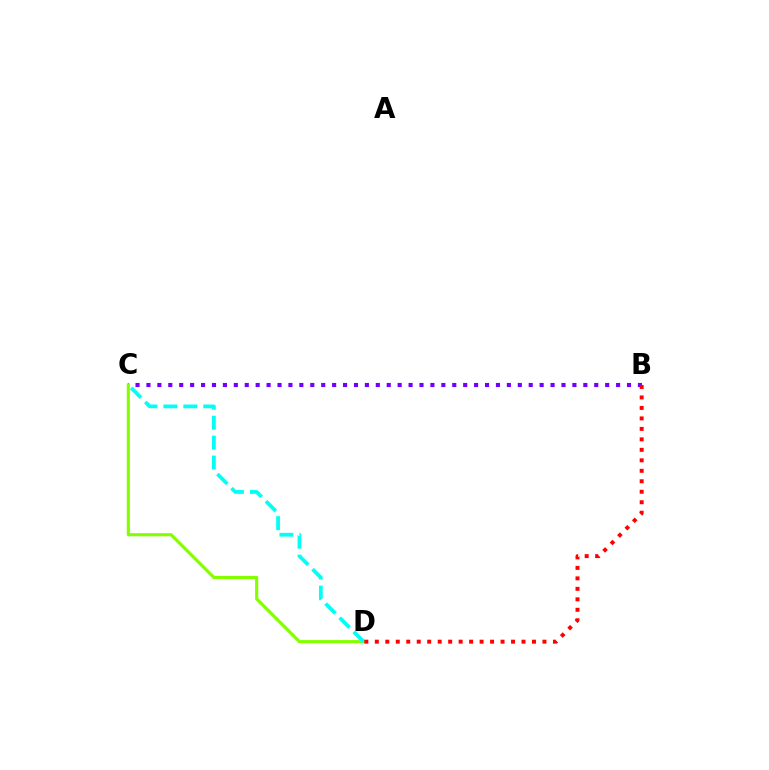{('B', 'C'): [{'color': '#7200ff', 'line_style': 'dotted', 'thickness': 2.97}], ('C', 'D'): [{'color': '#84ff00', 'line_style': 'solid', 'thickness': 2.27}, {'color': '#00fff6', 'line_style': 'dashed', 'thickness': 2.71}], ('B', 'D'): [{'color': '#ff0000', 'line_style': 'dotted', 'thickness': 2.85}]}